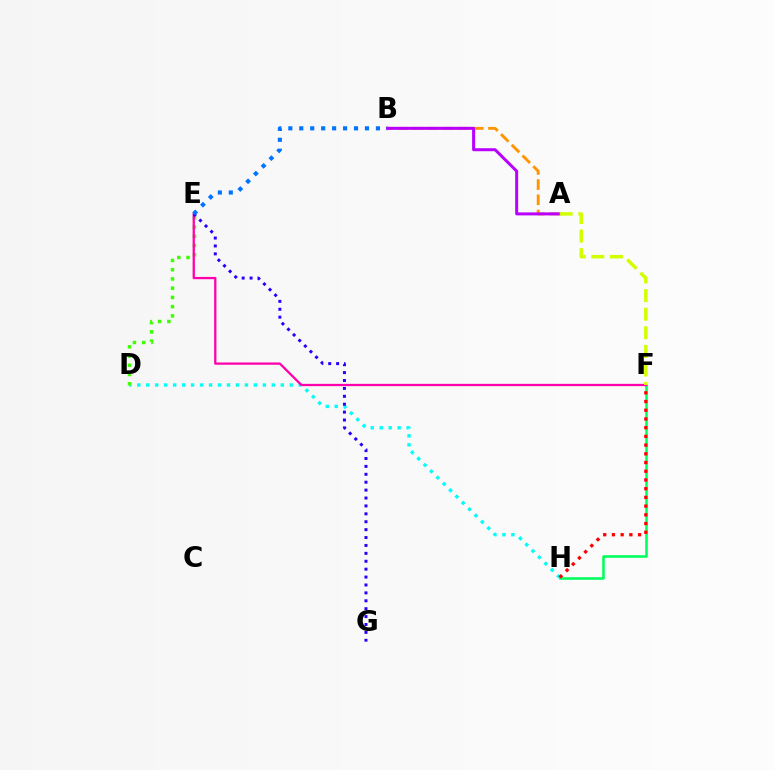{('F', 'H'): [{'color': '#00ff5c', 'line_style': 'solid', 'thickness': 1.85}, {'color': '#ff0000', 'line_style': 'dotted', 'thickness': 2.37}], ('D', 'H'): [{'color': '#00fff6', 'line_style': 'dotted', 'thickness': 2.44}], ('A', 'B'): [{'color': '#ff9400', 'line_style': 'dashed', 'thickness': 2.06}, {'color': '#b900ff', 'line_style': 'solid', 'thickness': 2.17}], ('D', 'E'): [{'color': '#3dff00', 'line_style': 'dotted', 'thickness': 2.51}], ('E', 'F'): [{'color': '#ff00ac', 'line_style': 'solid', 'thickness': 1.65}], ('E', 'G'): [{'color': '#2500ff', 'line_style': 'dotted', 'thickness': 2.15}], ('A', 'F'): [{'color': '#d1ff00', 'line_style': 'dashed', 'thickness': 2.53}], ('B', 'E'): [{'color': '#0074ff', 'line_style': 'dotted', 'thickness': 2.98}]}